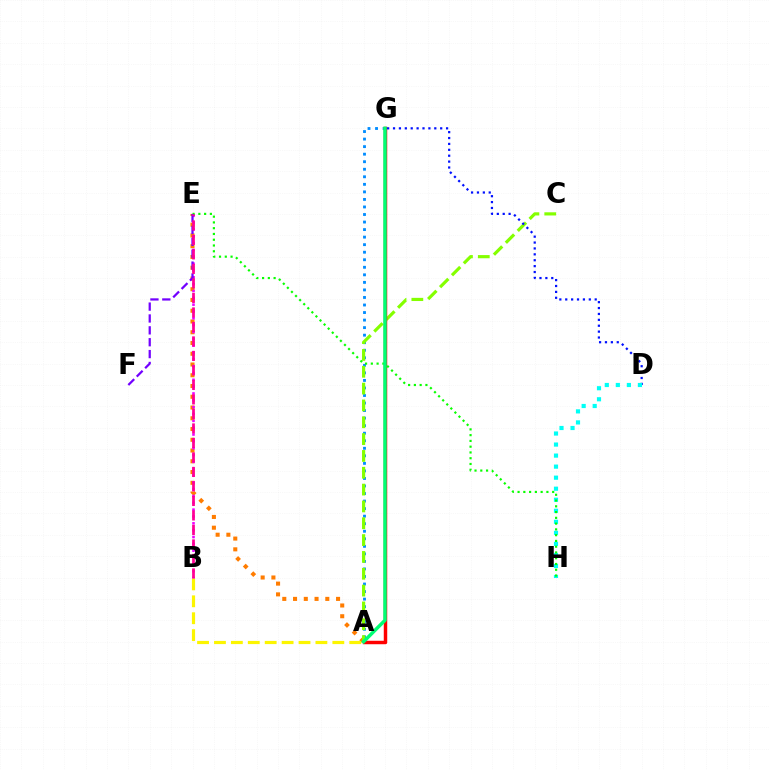{('A', 'G'): [{'color': '#008cff', 'line_style': 'dotted', 'thickness': 2.05}, {'color': '#ff0000', 'line_style': 'solid', 'thickness': 2.49}, {'color': '#00ff74', 'line_style': 'solid', 'thickness': 2.5}], ('A', 'E'): [{'color': '#ff7c00', 'line_style': 'dotted', 'thickness': 2.92}], ('A', 'C'): [{'color': '#84ff00', 'line_style': 'dashed', 'thickness': 2.29}], ('B', 'E'): [{'color': '#ee00ff', 'line_style': 'dotted', 'thickness': 1.86}, {'color': '#ff0094', 'line_style': 'dashed', 'thickness': 1.97}], ('D', 'G'): [{'color': '#0010ff', 'line_style': 'dotted', 'thickness': 1.6}], ('A', 'B'): [{'color': '#fcf500', 'line_style': 'dashed', 'thickness': 2.3}], ('D', 'H'): [{'color': '#00fff6', 'line_style': 'dotted', 'thickness': 3.0}], ('E', 'H'): [{'color': '#08ff00', 'line_style': 'dotted', 'thickness': 1.57}], ('E', 'F'): [{'color': '#7200ff', 'line_style': 'dashed', 'thickness': 1.61}]}